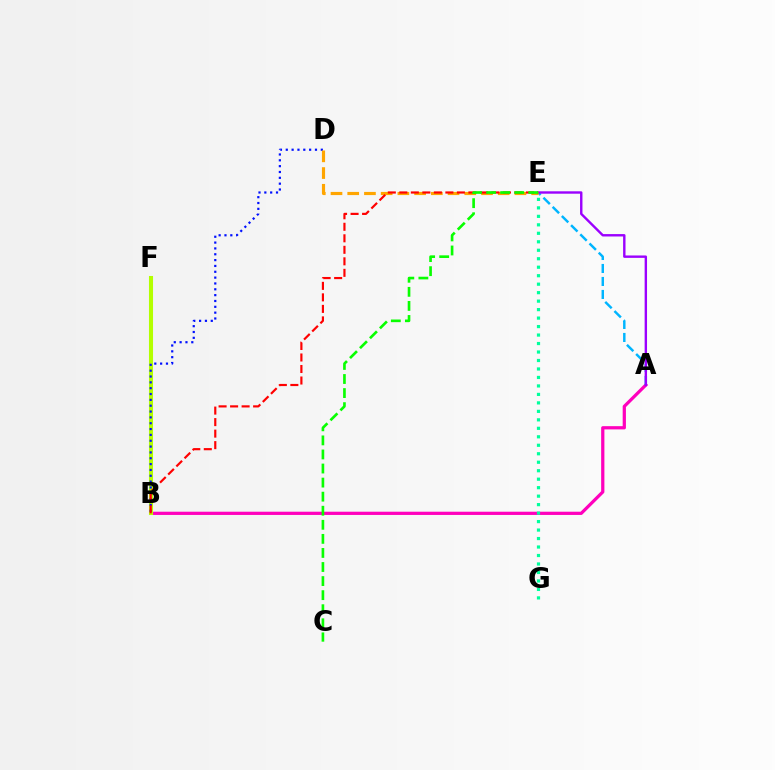{('A', 'B'): [{'color': '#ff00bd', 'line_style': 'solid', 'thickness': 2.33}], ('B', 'F'): [{'color': '#b3ff00', 'line_style': 'solid', 'thickness': 2.92}], ('B', 'D'): [{'color': '#0010ff', 'line_style': 'dotted', 'thickness': 1.59}], ('A', 'E'): [{'color': '#00b5ff', 'line_style': 'dashed', 'thickness': 1.76}, {'color': '#9b00ff', 'line_style': 'solid', 'thickness': 1.73}], ('D', 'E'): [{'color': '#ffa500', 'line_style': 'dashed', 'thickness': 2.27}], ('E', 'G'): [{'color': '#00ff9d', 'line_style': 'dotted', 'thickness': 2.3}], ('B', 'E'): [{'color': '#ff0000', 'line_style': 'dashed', 'thickness': 1.56}], ('C', 'E'): [{'color': '#08ff00', 'line_style': 'dashed', 'thickness': 1.91}]}